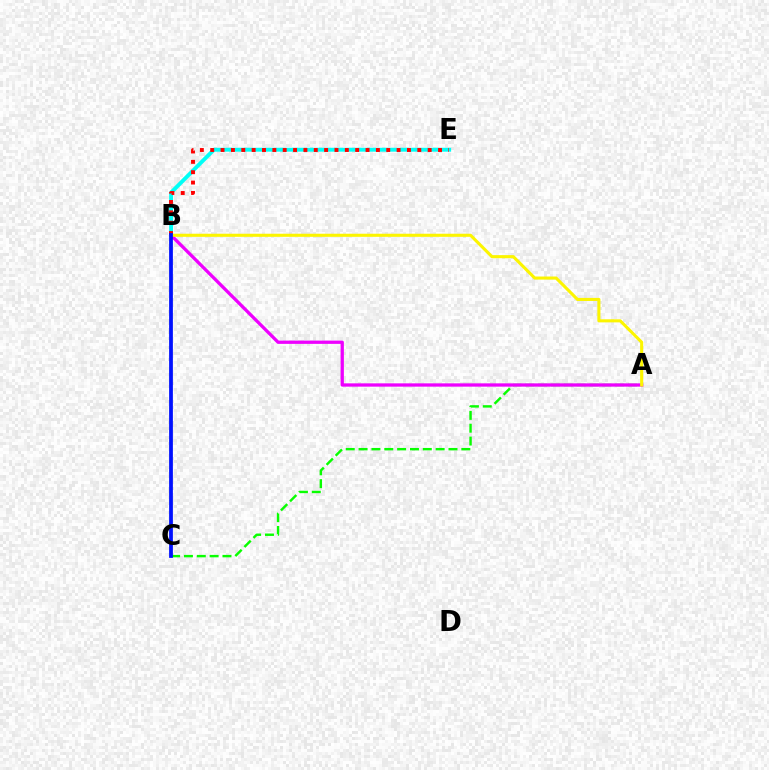{('A', 'C'): [{'color': '#08ff00', 'line_style': 'dashed', 'thickness': 1.74}], ('A', 'B'): [{'color': '#ee00ff', 'line_style': 'solid', 'thickness': 2.38}, {'color': '#fcf500', 'line_style': 'solid', 'thickness': 2.22}], ('B', 'E'): [{'color': '#00fff6', 'line_style': 'solid', 'thickness': 2.81}, {'color': '#ff0000', 'line_style': 'dotted', 'thickness': 2.81}], ('B', 'C'): [{'color': '#0010ff', 'line_style': 'solid', 'thickness': 2.71}]}